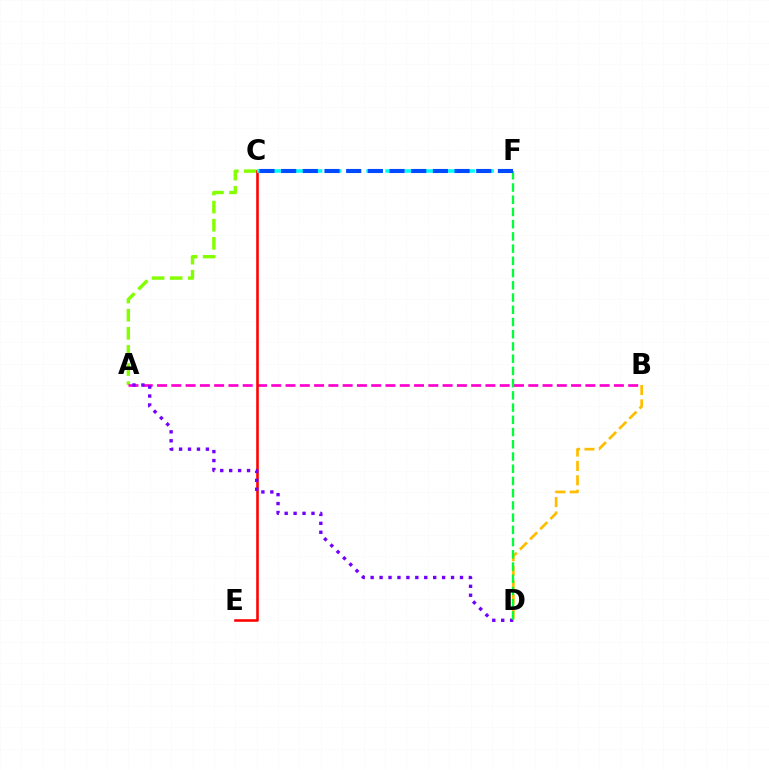{('A', 'C'): [{'color': '#84ff00', 'line_style': 'dashed', 'thickness': 2.46}], ('B', 'D'): [{'color': '#ffbd00', 'line_style': 'dashed', 'thickness': 1.95}], ('A', 'B'): [{'color': '#ff00cf', 'line_style': 'dashed', 'thickness': 1.94}], ('C', 'E'): [{'color': '#ff0000', 'line_style': 'solid', 'thickness': 1.86}], ('A', 'D'): [{'color': '#7200ff', 'line_style': 'dotted', 'thickness': 2.43}], ('D', 'F'): [{'color': '#00ff39', 'line_style': 'dashed', 'thickness': 1.66}], ('C', 'F'): [{'color': '#00fff6', 'line_style': 'dashed', 'thickness': 2.59}, {'color': '#004bff', 'line_style': 'dashed', 'thickness': 2.95}]}